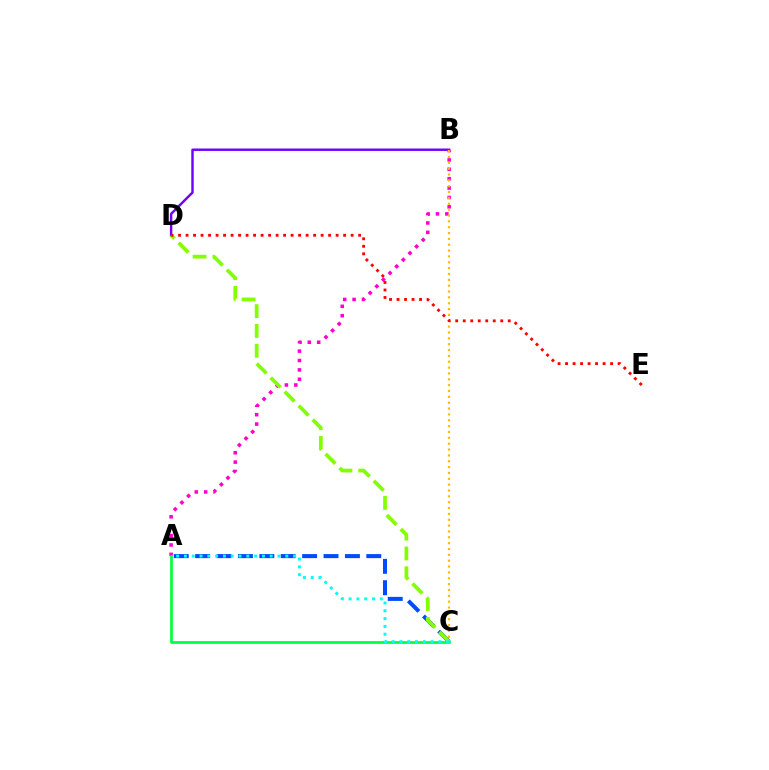{('B', 'D'): [{'color': '#7200ff', 'line_style': 'solid', 'thickness': 1.76}], ('A', 'B'): [{'color': '#ff00cf', 'line_style': 'dotted', 'thickness': 2.55}], ('B', 'C'): [{'color': '#ffbd00', 'line_style': 'dotted', 'thickness': 1.59}], ('A', 'C'): [{'color': '#004bff', 'line_style': 'dashed', 'thickness': 2.91}, {'color': '#00ff39', 'line_style': 'solid', 'thickness': 1.92}, {'color': '#00fff6', 'line_style': 'dotted', 'thickness': 2.12}], ('C', 'D'): [{'color': '#84ff00', 'line_style': 'dashed', 'thickness': 2.69}], ('D', 'E'): [{'color': '#ff0000', 'line_style': 'dotted', 'thickness': 2.04}]}